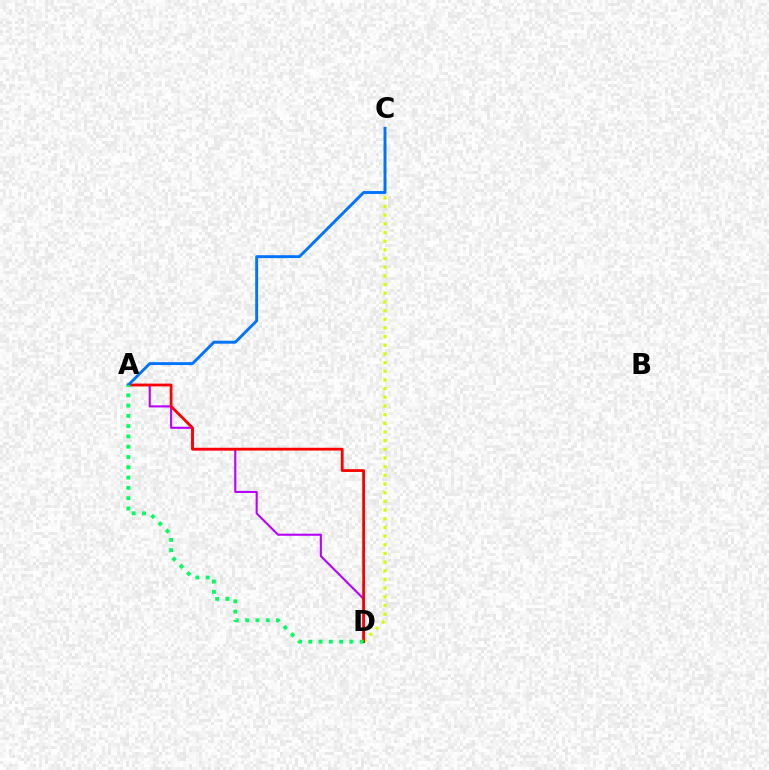{('C', 'D'): [{'color': '#d1ff00', 'line_style': 'dotted', 'thickness': 2.36}], ('A', 'D'): [{'color': '#b900ff', 'line_style': 'solid', 'thickness': 1.51}, {'color': '#ff0000', 'line_style': 'solid', 'thickness': 2.01}, {'color': '#00ff5c', 'line_style': 'dotted', 'thickness': 2.79}], ('A', 'C'): [{'color': '#0074ff', 'line_style': 'solid', 'thickness': 2.1}]}